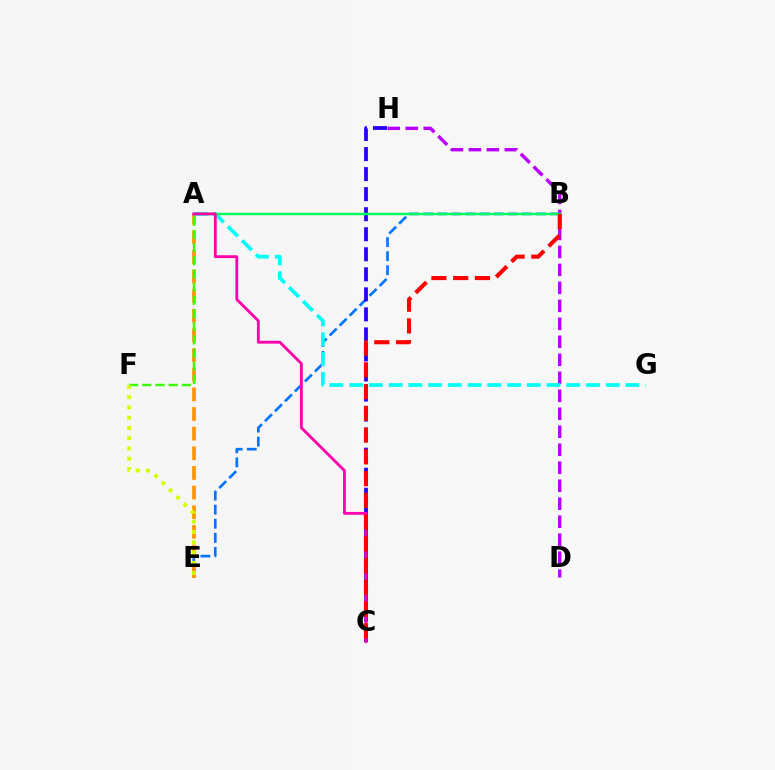{('B', 'E'): [{'color': '#0074ff', 'line_style': 'dashed', 'thickness': 1.91}], ('C', 'H'): [{'color': '#2500ff', 'line_style': 'dashed', 'thickness': 2.72}], ('A', 'E'): [{'color': '#ff9400', 'line_style': 'dashed', 'thickness': 2.67}], ('D', 'H'): [{'color': '#b900ff', 'line_style': 'dashed', 'thickness': 2.44}], ('A', 'F'): [{'color': '#3dff00', 'line_style': 'dashed', 'thickness': 1.79}], ('A', 'G'): [{'color': '#00fff6', 'line_style': 'dashed', 'thickness': 2.68}], ('A', 'B'): [{'color': '#00ff5c', 'line_style': 'solid', 'thickness': 1.76}], ('E', 'F'): [{'color': '#d1ff00', 'line_style': 'dotted', 'thickness': 2.79}], ('A', 'C'): [{'color': '#ff00ac', 'line_style': 'solid', 'thickness': 2.03}], ('B', 'C'): [{'color': '#ff0000', 'line_style': 'dashed', 'thickness': 2.95}]}